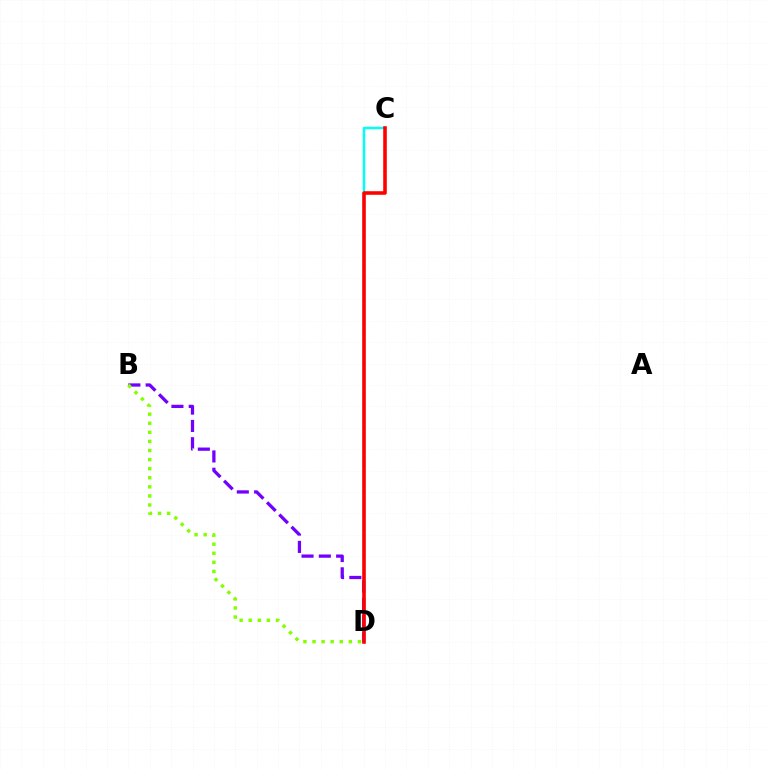{('B', 'D'): [{'color': '#7200ff', 'line_style': 'dashed', 'thickness': 2.35}, {'color': '#84ff00', 'line_style': 'dotted', 'thickness': 2.47}], ('C', 'D'): [{'color': '#00fff6', 'line_style': 'solid', 'thickness': 1.8}, {'color': '#ff0000', 'line_style': 'solid', 'thickness': 2.57}]}